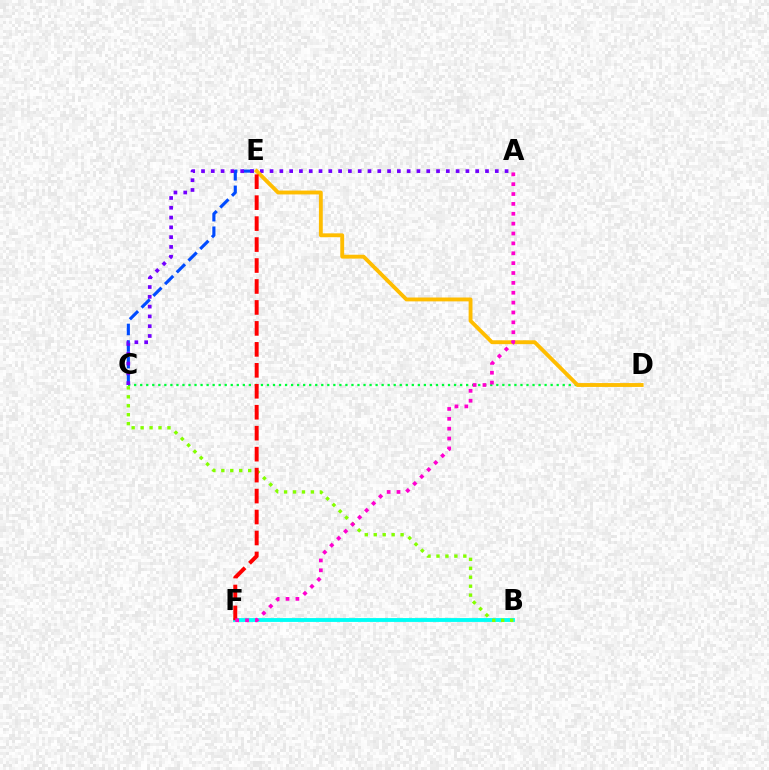{('C', 'D'): [{'color': '#00ff39', 'line_style': 'dotted', 'thickness': 1.64}], ('C', 'E'): [{'color': '#004bff', 'line_style': 'dashed', 'thickness': 2.25}], ('A', 'C'): [{'color': '#7200ff', 'line_style': 'dotted', 'thickness': 2.66}], ('B', 'F'): [{'color': '#00fff6', 'line_style': 'solid', 'thickness': 2.77}], ('B', 'C'): [{'color': '#84ff00', 'line_style': 'dotted', 'thickness': 2.43}], ('D', 'E'): [{'color': '#ffbd00', 'line_style': 'solid', 'thickness': 2.78}], ('E', 'F'): [{'color': '#ff0000', 'line_style': 'dashed', 'thickness': 2.85}], ('A', 'F'): [{'color': '#ff00cf', 'line_style': 'dotted', 'thickness': 2.68}]}